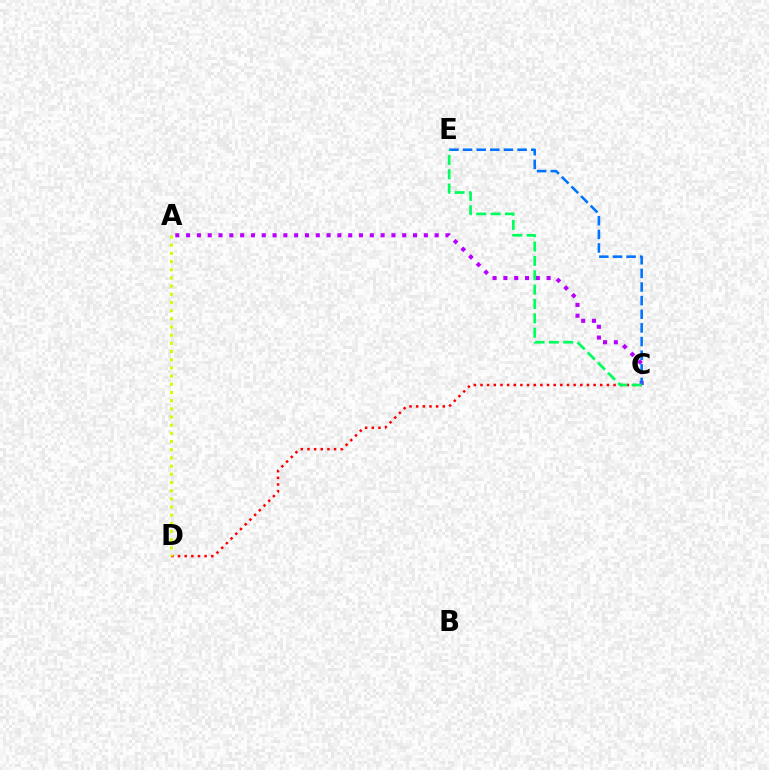{('C', 'D'): [{'color': '#ff0000', 'line_style': 'dotted', 'thickness': 1.81}], ('A', 'C'): [{'color': '#b900ff', 'line_style': 'dotted', 'thickness': 2.94}], ('C', 'E'): [{'color': '#0074ff', 'line_style': 'dashed', 'thickness': 1.85}, {'color': '#00ff5c', 'line_style': 'dashed', 'thickness': 1.95}], ('A', 'D'): [{'color': '#d1ff00', 'line_style': 'dotted', 'thickness': 2.22}]}